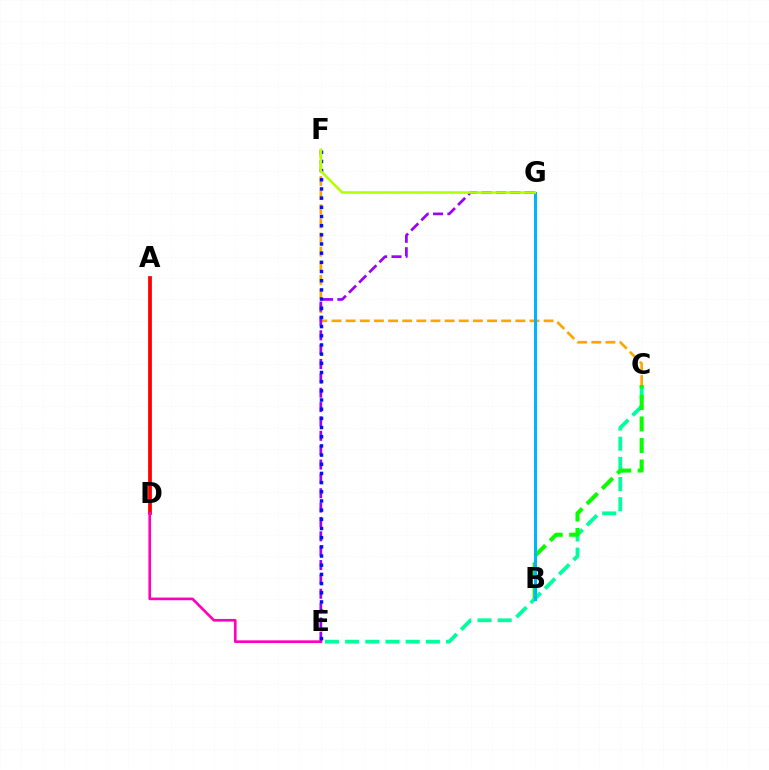{('C', 'E'): [{'color': '#00ff9d', 'line_style': 'dashed', 'thickness': 2.74}], ('A', 'D'): [{'color': '#ff0000', 'line_style': 'solid', 'thickness': 2.71}], ('C', 'F'): [{'color': '#ffa500', 'line_style': 'dashed', 'thickness': 1.92}], ('E', 'G'): [{'color': '#9b00ff', 'line_style': 'dashed', 'thickness': 1.95}], ('B', 'C'): [{'color': '#08ff00', 'line_style': 'dashed', 'thickness': 2.92}], ('B', 'G'): [{'color': '#00b5ff', 'line_style': 'solid', 'thickness': 2.19}], ('D', 'E'): [{'color': '#ff00bd', 'line_style': 'solid', 'thickness': 1.91}], ('E', 'F'): [{'color': '#0010ff', 'line_style': 'dotted', 'thickness': 2.49}], ('F', 'G'): [{'color': '#b3ff00', 'line_style': 'solid', 'thickness': 1.85}]}